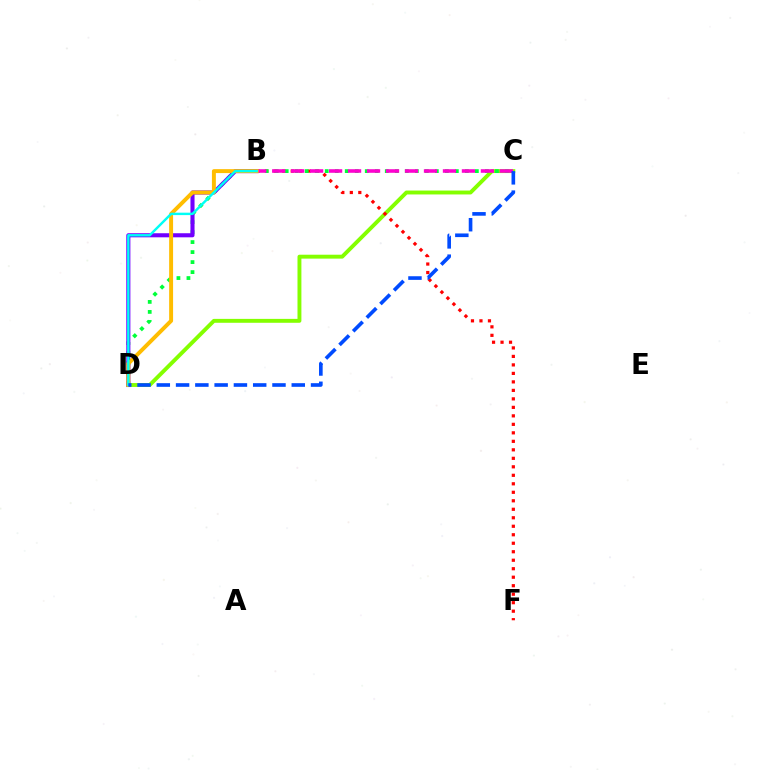{('C', 'D'): [{'color': '#84ff00', 'line_style': 'solid', 'thickness': 2.81}, {'color': '#00ff39', 'line_style': 'dotted', 'thickness': 2.72}, {'color': '#004bff', 'line_style': 'dashed', 'thickness': 2.62}], ('B', 'F'): [{'color': '#ff0000', 'line_style': 'dotted', 'thickness': 2.31}], ('B', 'D'): [{'color': '#7200ff', 'line_style': 'solid', 'thickness': 2.94}, {'color': '#ffbd00', 'line_style': 'solid', 'thickness': 2.84}, {'color': '#00fff6', 'line_style': 'solid', 'thickness': 1.75}], ('B', 'C'): [{'color': '#ff00cf', 'line_style': 'dashed', 'thickness': 2.58}]}